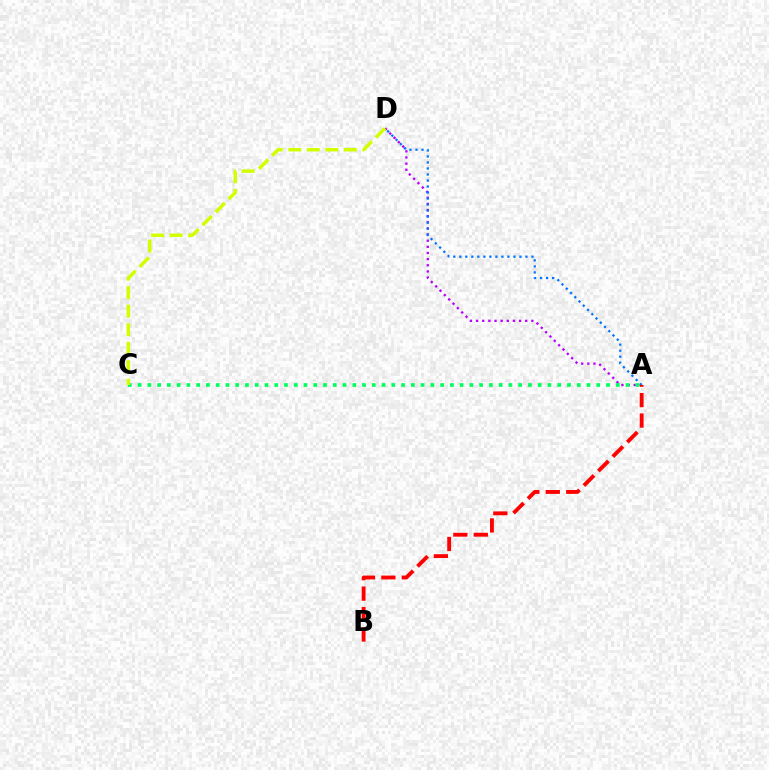{('A', 'D'): [{'color': '#b900ff', 'line_style': 'dotted', 'thickness': 1.67}, {'color': '#0074ff', 'line_style': 'dotted', 'thickness': 1.63}], ('A', 'B'): [{'color': '#ff0000', 'line_style': 'dashed', 'thickness': 2.78}], ('A', 'C'): [{'color': '#00ff5c', 'line_style': 'dotted', 'thickness': 2.65}], ('C', 'D'): [{'color': '#d1ff00', 'line_style': 'dashed', 'thickness': 2.52}]}